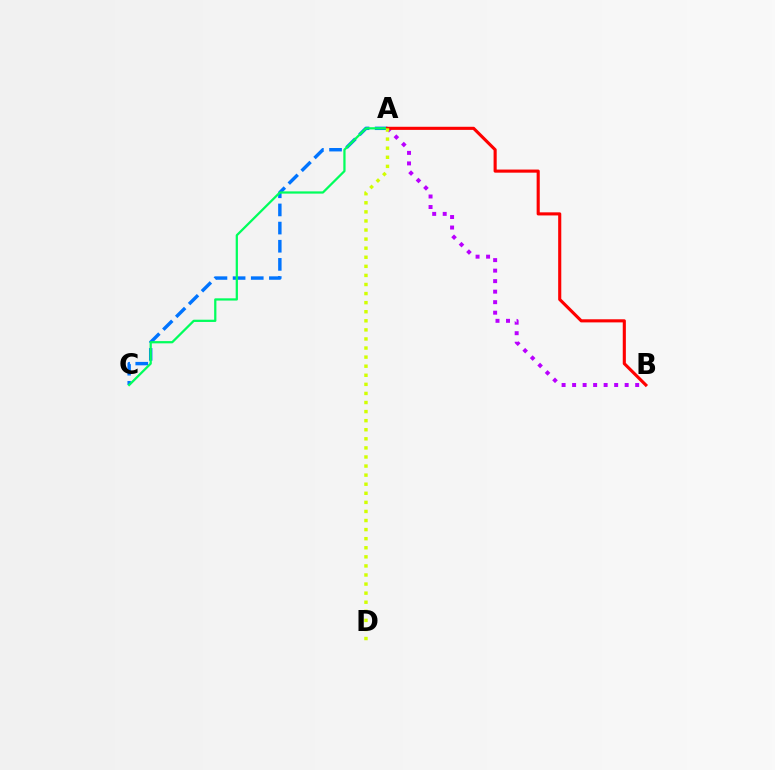{('A', 'C'): [{'color': '#0074ff', 'line_style': 'dashed', 'thickness': 2.47}, {'color': '#00ff5c', 'line_style': 'solid', 'thickness': 1.62}], ('A', 'B'): [{'color': '#b900ff', 'line_style': 'dotted', 'thickness': 2.86}, {'color': '#ff0000', 'line_style': 'solid', 'thickness': 2.24}], ('A', 'D'): [{'color': '#d1ff00', 'line_style': 'dotted', 'thickness': 2.47}]}